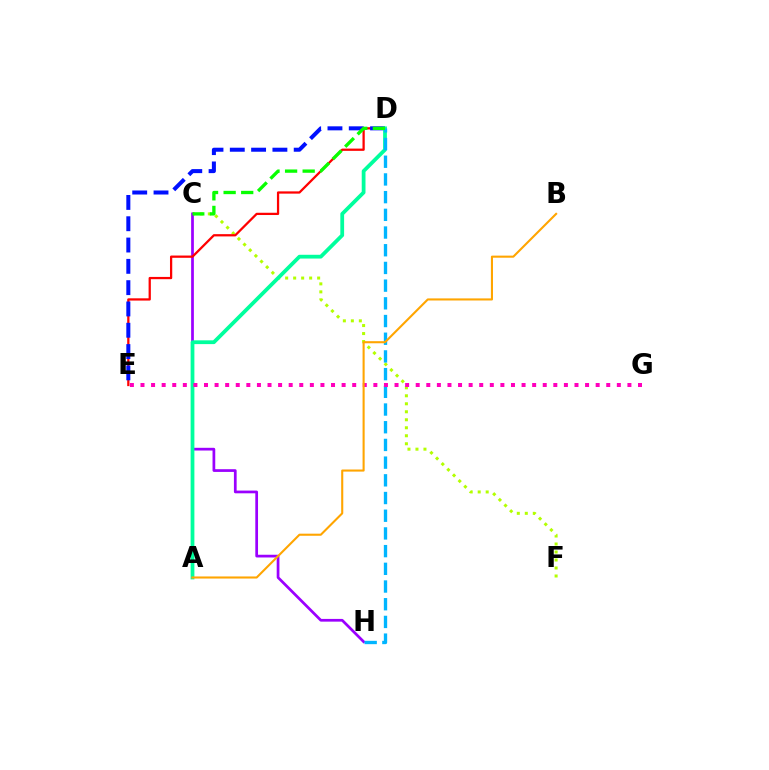{('C', 'F'): [{'color': '#b3ff00', 'line_style': 'dotted', 'thickness': 2.17}], ('C', 'H'): [{'color': '#9b00ff', 'line_style': 'solid', 'thickness': 1.96}], ('D', 'E'): [{'color': '#ff0000', 'line_style': 'solid', 'thickness': 1.63}, {'color': '#0010ff', 'line_style': 'dashed', 'thickness': 2.89}], ('A', 'D'): [{'color': '#00ff9d', 'line_style': 'solid', 'thickness': 2.72}], ('D', 'H'): [{'color': '#00b5ff', 'line_style': 'dashed', 'thickness': 2.4}], ('E', 'G'): [{'color': '#ff00bd', 'line_style': 'dotted', 'thickness': 2.88}], ('C', 'D'): [{'color': '#08ff00', 'line_style': 'dashed', 'thickness': 2.39}], ('A', 'B'): [{'color': '#ffa500', 'line_style': 'solid', 'thickness': 1.51}]}